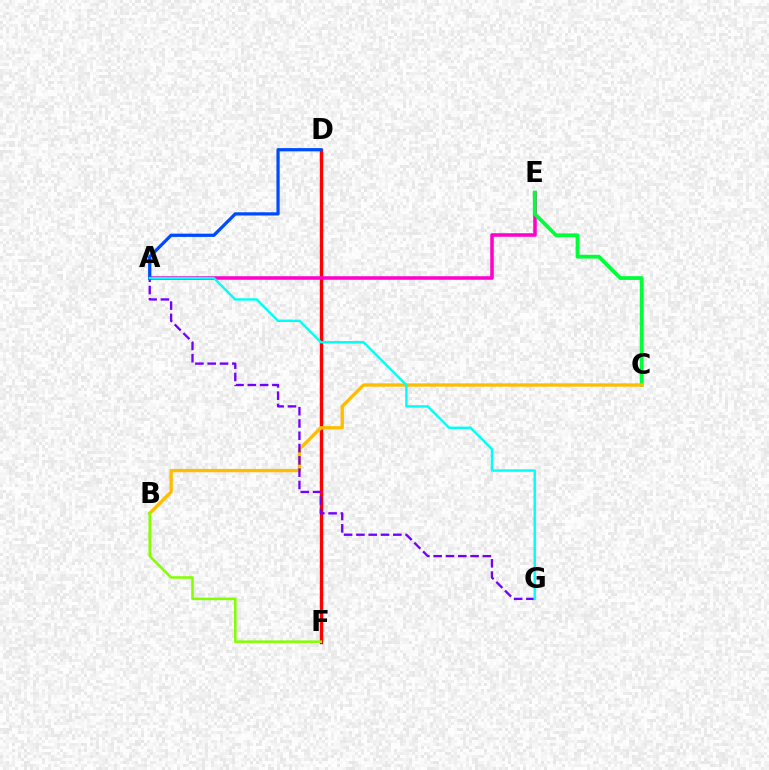{('D', 'F'): [{'color': '#ff0000', 'line_style': 'solid', 'thickness': 2.45}], ('A', 'E'): [{'color': '#ff00cf', 'line_style': 'solid', 'thickness': 2.55}], ('C', 'E'): [{'color': '#00ff39', 'line_style': 'solid', 'thickness': 2.73}], ('B', 'C'): [{'color': '#ffbd00', 'line_style': 'solid', 'thickness': 2.39}], ('B', 'F'): [{'color': '#84ff00', 'line_style': 'solid', 'thickness': 1.84}], ('A', 'G'): [{'color': '#7200ff', 'line_style': 'dashed', 'thickness': 1.67}, {'color': '#00fff6', 'line_style': 'solid', 'thickness': 1.73}], ('A', 'D'): [{'color': '#004bff', 'line_style': 'solid', 'thickness': 2.33}]}